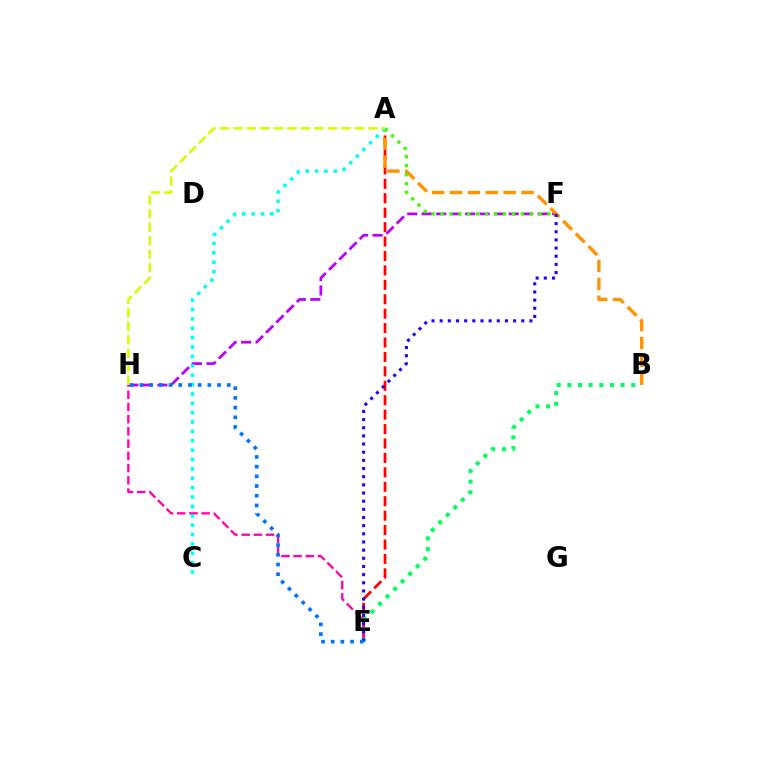{('A', 'E'): [{'color': '#ff0000', 'line_style': 'dashed', 'thickness': 1.96}], ('F', 'H'): [{'color': '#b900ff', 'line_style': 'dashed', 'thickness': 1.97}], ('E', 'H'): [{'color': '#ff00ac', 'line_style': 'dashed', 'thickness': 1.66}, {'color': '#0074ff', 'line_style': 'dotted', 'thickness': 2.64}], ('B', 'E'): [{'color': '#00ff5c', 'line_style': 'dotted', 'thickness': 2.89}], ('A', 'B'): [{'color': '#ff9400', 'line_style': 'dashed', 'thickness': 2.43}], ('A', 'F'): [{'color': '#3dff00', 'line_style': 'dotted', 'thickness': 2.42}], ('A', 'C'): [{'color': '#00fff6', 'line_style': 'dotted', 'thickness': 2.55}], ('E', 'F'): [{'color': '#2500ff', 'line_style': 'dotted', 'thickness': 2.22}], ('A', 'H'): [{'color': '#d1ff00', 'line_style': 'dashed', 'thickness': 1.83}]}